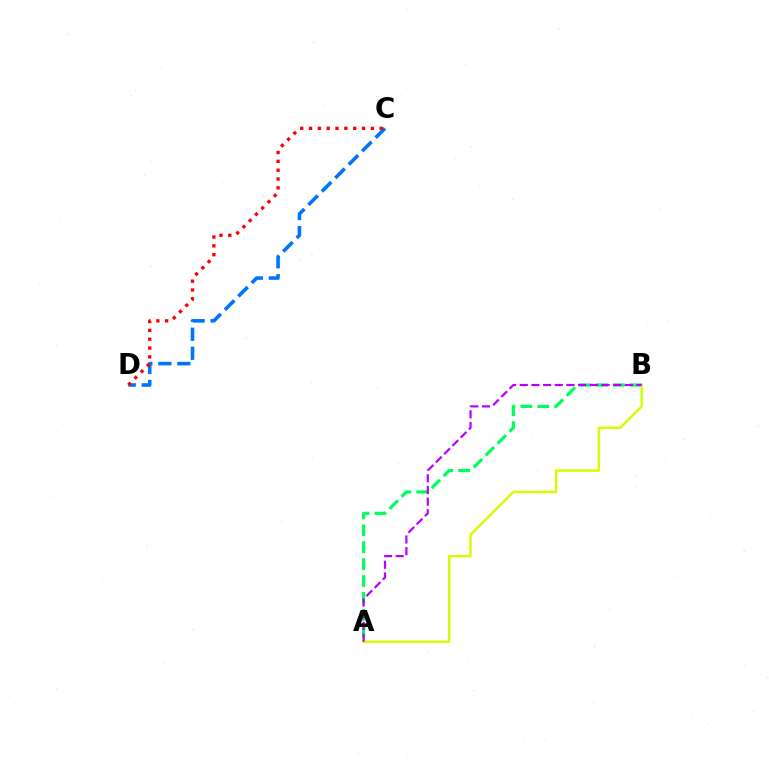{('C', 'D'): [{'color': '#0074ff', 'line_style': 'dashed', 'thickness': 2.58}, {'color': '#ff0000', 'line_style': 'dotted', 'thickness': 2.4}], ('A', 'B'): [{'color': '#00ff5c', 'line_style': 'dashed', 'thickness': 2.3}, {'color': '#d1ff00', 'line_style': 'solid', 'thickness': 1.75}, {'color': '#b900ff', 'line_style': 'dashed', 'thickness': 1.59}]}